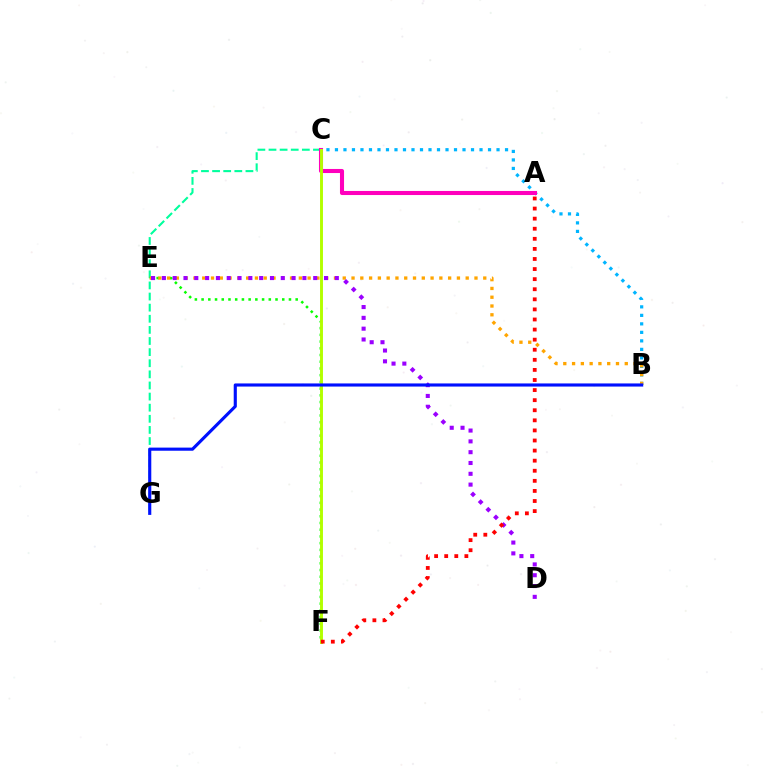{('C', 'G'): [{'color': '#00ff9d', 'line_style': 'dashed', 'thickness': 1.51}], ('B', 'C'): [{'color': '#00b5ff', 'line_style': 'dotted', 'thickness': 2.31}], ('E', 'F'): [{'color': '#08ff00', 'line_style': 'dotted', 'thickness': 1.83}], ('A', 'C'): [{'color': '#ff00bd', 'line_style': 'solid', 'thickness': 2.93}], ('B', 'E'): [{'color': '#ffa500', 'line_style': 'dotted', 'thickness': 2.39}], ('C', 'F'): [{'color': '#b3ff00', 'line_style': 'solid', 'thickness': 2.1}], ('D', 'E'): [{'color': '#9b00ff', 'line_style': 'dotted', 'thickness': 2.94}], ('B', 'G'): [{'color': '#0010ff', 'line_style': 'solid', 'thickness': 2.25}], ('A', 'F'): [{'color': '#ff0000', 'line_style': 'dotted', 'thickness': 2.74}]}